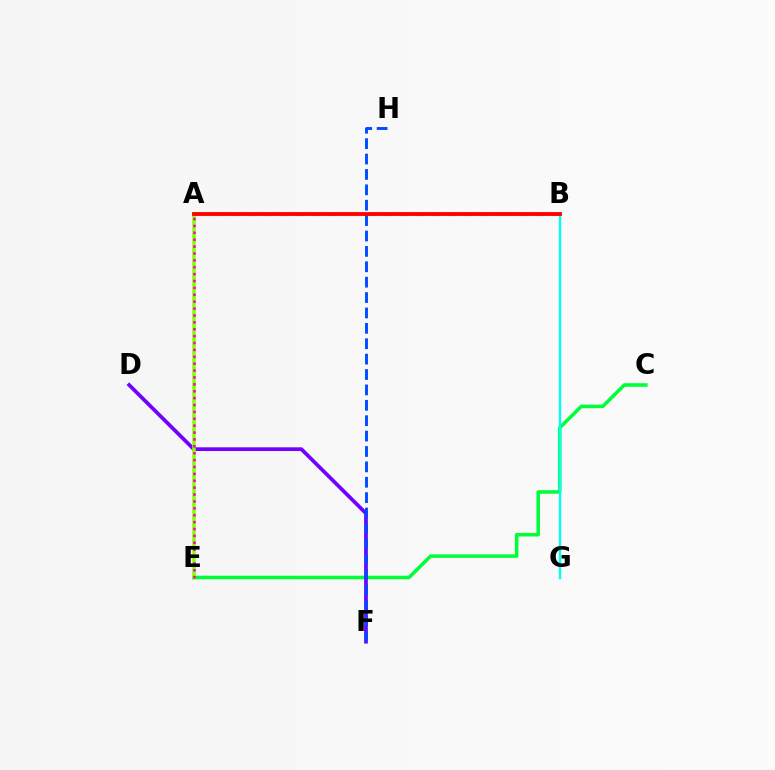{('C', 'E'): [{'color': '#00ff39', 'line_style': 'solid', 'thickness': 2.55}], ('A', 'B'): [{'color': '#ffbd00', 'line_style': 'dashed', 'thickness': 2.29}, {'color': '#ff0000', 'line_style': 'solid', 'thickness': 2.75}], ('B', 'G'): [{'color': '#00fff6', 'line_style': 'solid', 'thickness': 1.72}], ('D', 'F'): [{'color': '#7200ff', 'line_style': 'solid', 'thickness': 2.69}], ('F', 'H'): [{'color': '#004bff', 'line_style': 'dashed', 'thickness': 2.09}], ('A', 'E'): [{'color': '#84ff00', 'line_style': 'solid', 'thickness': 2.52}, {'color': '#ff00cf', 'line_style': 'dotted', 'thickness': 1.87}]}